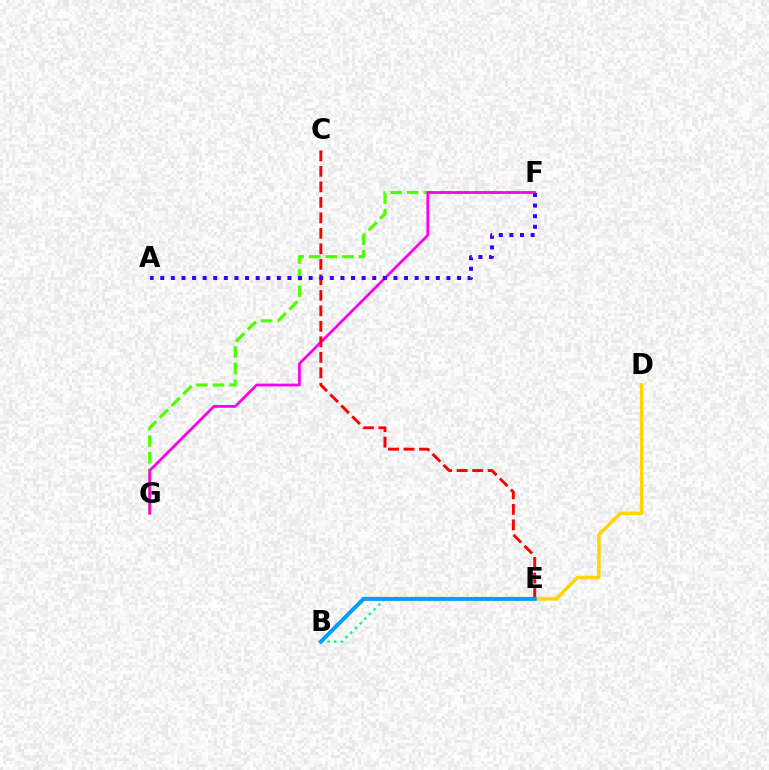{('B', 'E'): [{'color': '#00ff86', 'line_style': 'dotted', 'thickness': 1.79}, {'color': '#009eff', 'line_style': 'solid', 'thickness': 2.88}], ('F', 'G'): [{'color': '#4fff00', 'line_style': 'dashed', 'thickness': 2.26}, {'color': '#ff00ed', 'line_style': 'solid', 'thickness': 1.99}], ('D', 'E'): [{'color': '#ffd500', 'line_style': 'solid', 'thickness': 2.53}], ('C', 'E'): [{'color': '#ff0000', 'line_style': 'dashed', 'thickness': 2.11}], ('A', 'F'): [{'color': '#3700ff', 'line_style': 'dotted', 'thickness': 2.88}]}